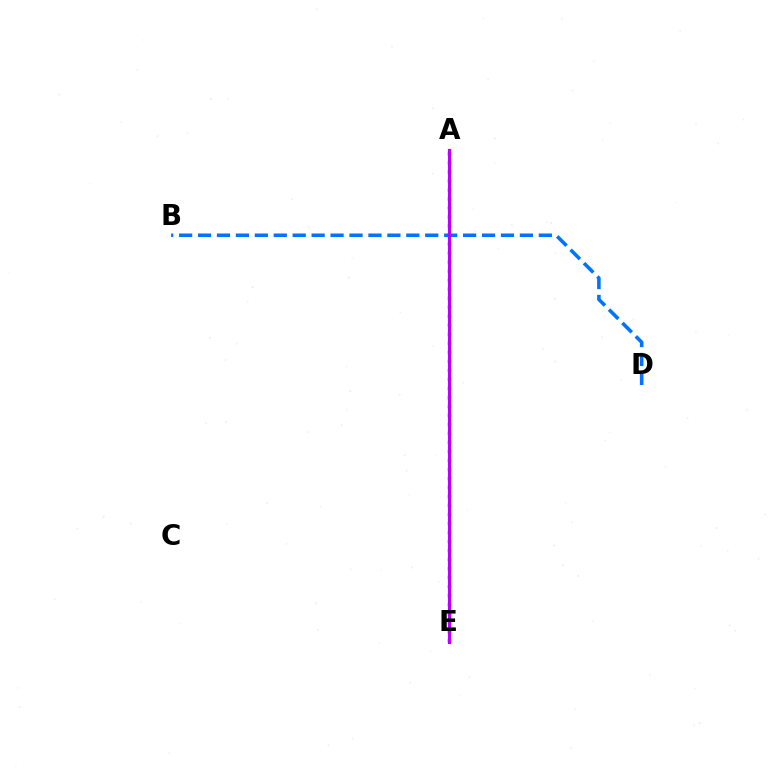{('A', 'E'): [{'color': '#d1ff00', 'line_style': 'dotted', 'thickness': 1.89}, {'color': '#00ff5c', 'line_style': 'solid', 'thickness': 2.15}, {'color': '#ff0000', 'line_style': 'dotted', 'thickness': 2.45}, {'color': '#b900ff', 'line_style': 'solid', 'thickness': 2.26}], ('B', 'D'): [{'color': '#0074ff', 'line_style': 'dashed', 'thickness': 2.57}]}